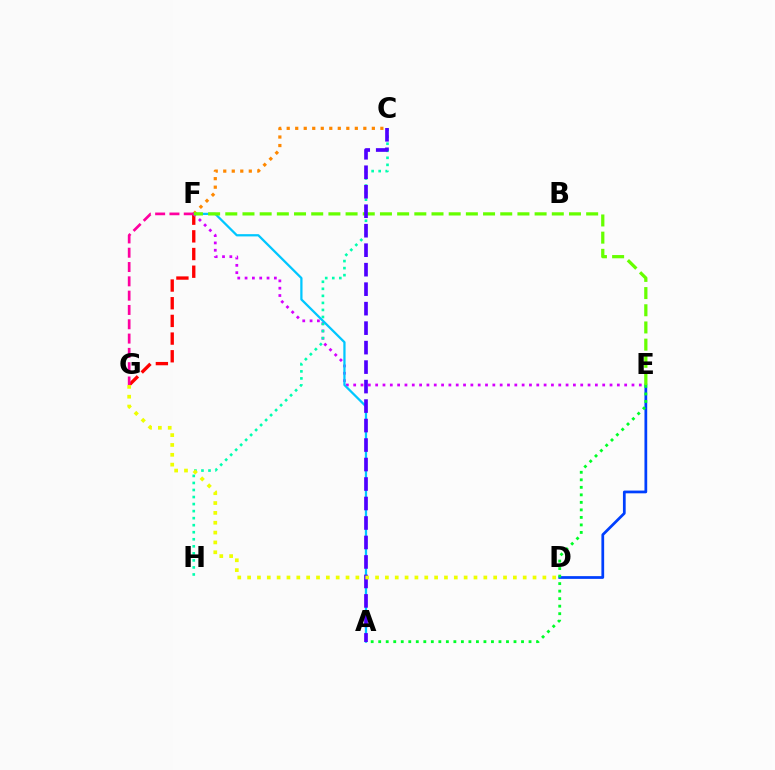{('F', 'G'): [{'color': '#ff0000', 'line_style': 'dashed', 'thickness': 2.4}, {'color': '#ff00a0', 'line_style': 'dashed', 'thickness': 1.94}], ('C', 'F'): [{'color': '#ff8800', 'line_style': 'dotted', 'thickness': 2.31}], ('D', 'E'): [{'color': '#003fff', 'line_style': 'solid', 'thickness': 1.97}], ('E', 'F'): [{'color': '#d600ff', 'line_style': 'dotted', 'thickness': 1.99}, {'color': '#66ff00', 'line_style': 'dashed', 'thickness': 2.33}], ('C', 'H'): [{'color': '#00ffaf', 'line_style': 'dotted', 'thickness': 1.91}], ('A', 'E'): [{'color': '#00ff27', 'line_style': 'dotted', 'thickness': 2.04}], ('A', 'F'): [{'color': '#00c7ff', 'line_style': 'solid', 'thickness': 1.63}], ('A', 'C'): [{'color': '#4f00ff', 'line_style': 'dashed', 'thickness': 2.65}], ('D', 'G'): [{'color': '#eeff00', 'line_style': 'dotted', 'thickness': 2.67}]}